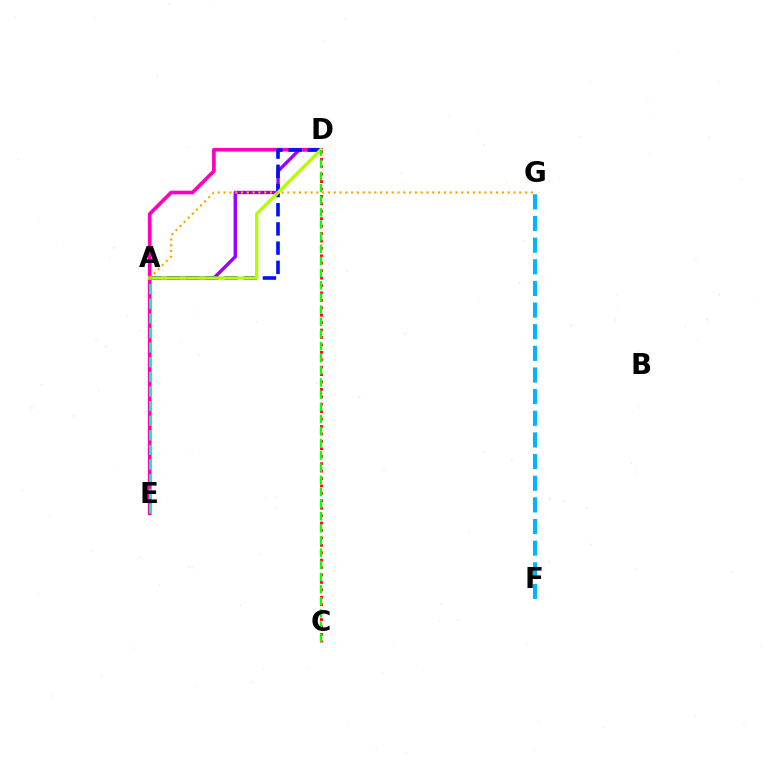{('F', 'G'): [{'color': '#00b5ff', 'line_style': 'dashed', 'thickness': 2.94}], ('A', 'D'): [{'color': '#9b00ff', 'line_style': 'solid', 'thickness': 2.43}, {'color': '#0010ff', 'line_style': 'dashed', 'thickness': 2.61}, {'color': '#b3ff00', 'line_style': 'solid', 'thickness': 2.4}], ('C', 'D'): [{'color': '#ff0000', 'line_style': 'dotted', 'thickness': 2.02}, {'color': '#08ff00', 'line_style': 'dashed', 'thickness': 1.65}], ('D', 'E'): [{'color': '#ff00bd', 'line_style': 'solid', 'thickness': 2.65}], ('A', 'G'): [{'color': '#ffa500', 'line_style': 'dotted', 'thickness': 1.58}], ('A', 'E'): [{'color': '#00ff9d', 'line_style': 'dashed', 'thickness': 1.99}]}